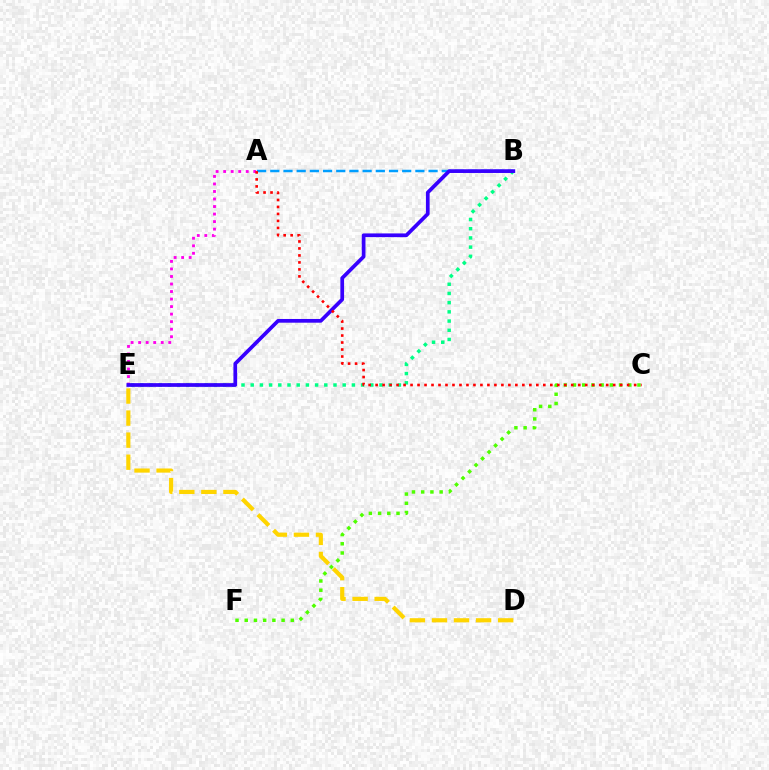{('A', 'B'): [{'color': '#009eff', 'line_style': 'dashed', 'thickness': 1.79}], ('C', 'F'): [{'color': '#4fff00', 'line_style': 'dotted', 'thickness': 2.5}], ('D', 'E'): [{'color': '#ffd500', 'line_style': 'dashed', 'thickness': 3.0}], ('A', 'E'): [{'color': '#ff00ed', 'line_style': 'dotted', 'thickness': 2.05}], ('B', 'E'): [{'color': '#00ff86', 'line_style': 'dotted', 'thickness': 2.5}, {'color': '#3700ff', 'line_style': 'solid', 'thickness': 2.67}], ('A', 'C'): [{'color': '#ff0000', 'line_style': 'dotted', 'thickness': 1.9}]}